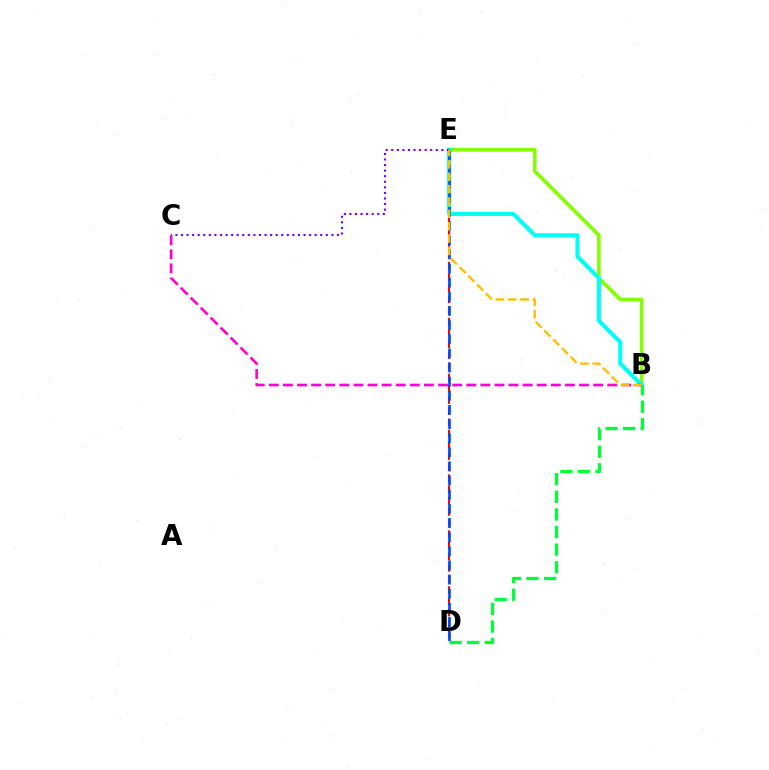{('B', 'E'): [{'color': '#84ff00', 'line_style': 'solid', 'thickness': 2.61}, {'color': '#00fff6', 'line_style': 'solid', 'thickness': 2.97}, {'color': '#ffbd00', 'line_style': 'dashed', 'thickness': 1.68}], ('D', 'E'): [{'color': '#ff0000', 'line_style': 'dashed', 'thickness': 1.52}, {'color': '#004bff', 'line_style': 'dashed', 'thickness': 1.92}], ('B', 'D'): [{'color': '#00ff39', 'line_style': 'dashed', 'thickness': 2.39}], ('C', 'E'): [{'color': '#7200ff', 'line_style': 'dotted', 'thickness': 1.51}], ('B', 'C'): [{'color': '#ff00cf', 'line_style': 'dashed', 'thickness': 1.92}]}